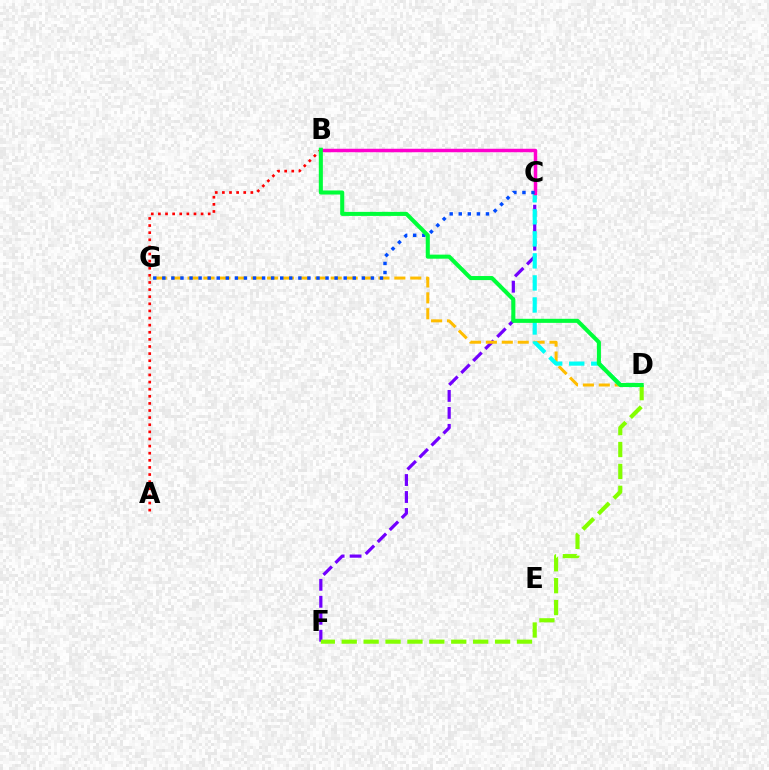{('C', 'F'): [{'color': '#7200ff', 'line_style': 'dashed', 'thickness': 2.31}], ('A', 'B'): [{'color': '#ff0000', 'line_style': 'dotted', 'thickness': 1.93}], ('D', 'G'): [{'color': '#ffbd00', 'line_style': 'dashed', 'thickness': 2.16}], ('C', 'D'): [{'color': '#00fff6', 'line_style': 'dashed', 'thickness': 2.99}], ('B', 'C'): [{'color': '#ff00cf', 'line_style': 'solid', 'thickness': 2.5}], ('D', 'F'): [{'color': '#84ff00', 'line_style': 'dashed', 'thickness': 2.98}], ('C', 'G'): [{'color': '#004bff', 'line_style': 'dotted', 'thickness': 2.46}], ('B', 'D'): [{'color': '#00ff39', 'line_style': 'solid', 'thickness': 2.93}]}